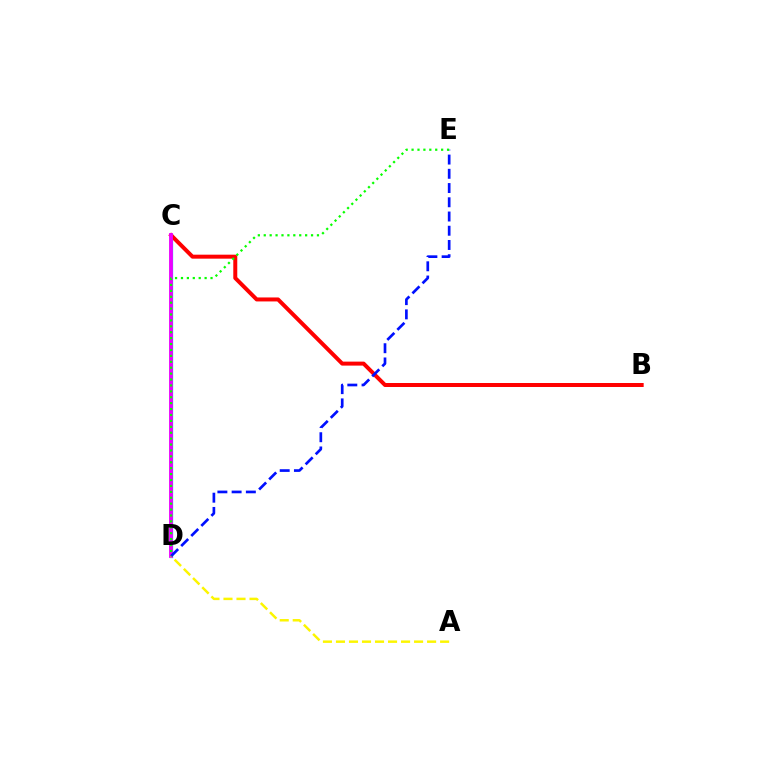{('C', 'D'): [{'color': '#00fff6', 'line_style': 'solid', 'thickness': 2.41}, {'color': '#ee00ff', 'line_style': 'solid', 'thickness': 2.76}], ('B', 'C'): [{'color': '#ff0000', 'line_style': 'solid', 'thickness': 2.87}], ('A', 'D'): [{'color': '#fcf500', 'line_style': 'dashed', 'thickness': 1.77}], ('D', 'E'): [{'color': '#0010ff', 'line_style': 'dashed', 'thickness': 1.93}, {'color': '#08ff00', 'line_style': 'dotted', 'thickness': 1.61}]}